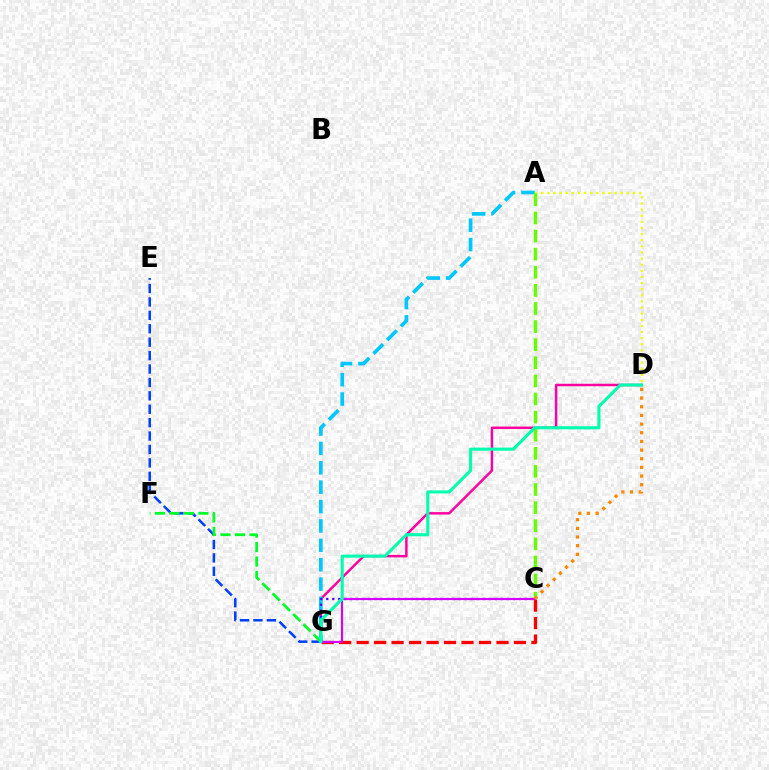{('D', 'G'): [{'color': '#ff00a0', 'line_style': 'solid', 'thickness': 1.77}, {'color': '#00ffaf', 'line_style': 'solid', 'thickness': 2.21}], ('A', 'D'): [{'color': '#eeff00', 'line_style': 'dotted', 'thickness': 1.66}], ('C', 'G'): [{'color': '#ff0000', 'line_style': 'dashed', 'thickness': 2.37}, {'color': '#4f00ff', 'line_style': 'dotted', 'thickness': 1.64}, {'color': '#d600ff', 'line_style': 'solid', 'thickness': 1.55}], ('A', 'G'): [{'color': '#00c7ff', 'line_style': 'dashed', 'thickness': 2.63}], ('E', 'G'): [{'color': '#003fff', 'line_style': 'dashed', 'thickness': 1.82}], ('F', 'G'): [{'color': '#00ff27', 'line_style': 'dashed', 'thickness': 1.97}], ('A', 'C'): [{'color': '#66ff00', 'line_style': 'dashed', 'thickness': 2.46}], ('C', 'D'): [{'color': '#ff8800', 'line_style': 'dotted', 'thickness': 2.35}]}